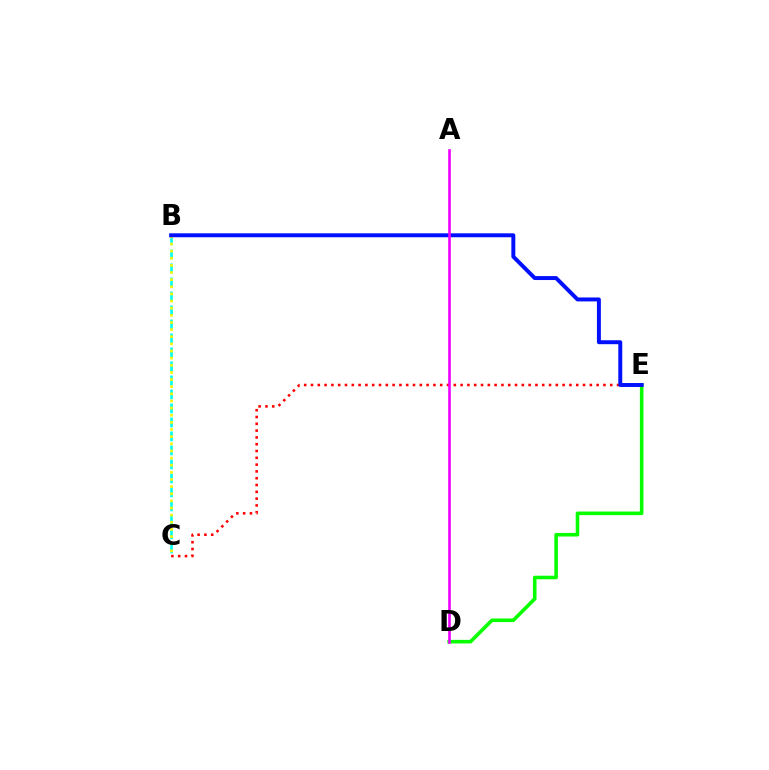{('B', 'C'): [{'color': '#00fff6', 'line_style': 'dashed', 'thickness': 1.9}, {'color': '#fcf500', 'line_style': 'dotted', 'thickness': 1.94}], ('D', 'E'): [{'color': '#08ff00', 'line_style': 'solid', 'thickness': 2.58}], ('C', 'E'): [{'color': '#ff0000', 'line_style': 'dotted', 'thickness': 1.85}], ('B', 'E'): [{'color': '#0010ff', 'line_style': 'solid', 'thickness': 2.84}], ('A', 'D'): [{'color': '#ee00ff', 'line_style': 'solid', 'thickness': 1.9}]}